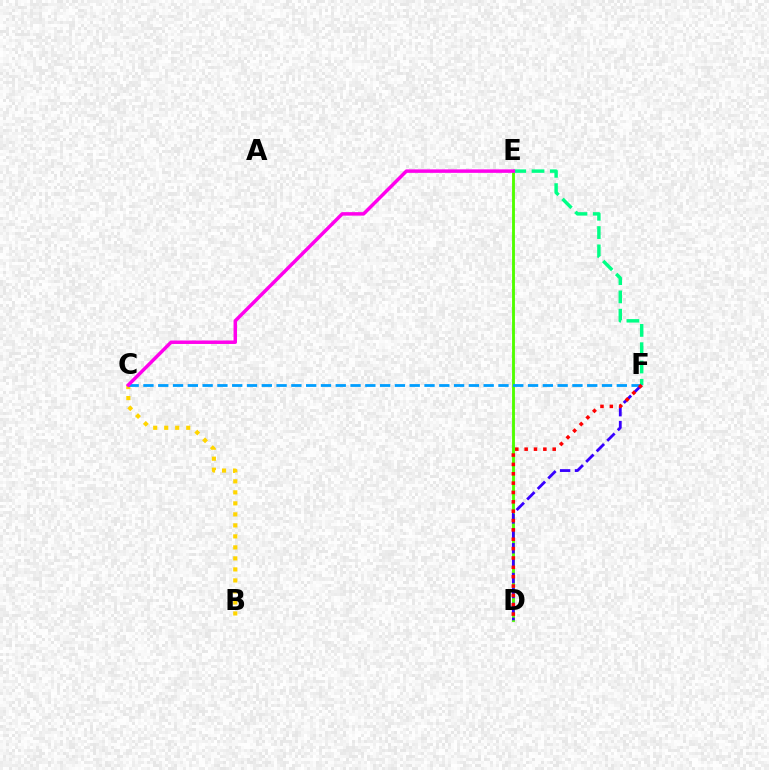{('D', 'E'): [{'color': '#4fff00', 'line_style': 'solid', 'thickness': 2.06}], ('D', 'F'): [{'color': '#3700ff', 'line_style': 'dashed', 'thickness': 2.03}, {'color': '#ff0000', 'line_style': 'dotted', 'thickness': 2.54}], ('E', 'F'): [{'color': '#00ff86', 'line_style': 'dashed', 'thickness': 2.49}], ('B', 'C'): [{'color': '#ffd500', 'line_style': 'dotted', 'thickness': 2.99}], ('C', 'F'): [{'color': '#009eff', 'line_style': 'dashed', 'thickness': 2.01}], ('C', 'E'): [{'color': '#ff00ed', 'line_style': 'solid', 'thickness': 2.5}]}